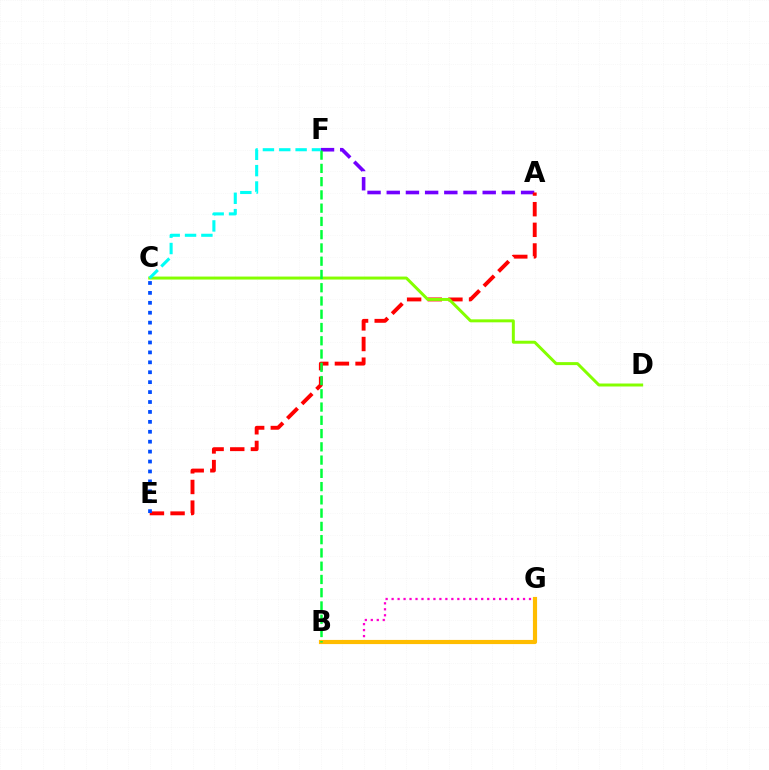{('A', 'F'): [{'color': '#7200ff', 'line_style': 'dashed', 'thickness': 2.61}], ('B', 'G'): [{'color': '#ff00cf', 'line_style': 'dotted', 'thickness': 1.62}, {'color': '#ffbd00', 'line_style': 'solid', 'thickness': 2.99}], ('A', 'E'): [{'color': '#ff0000', 'line_style': 'dashed', 'thickness': 2.8}], ('C', 'D'): [{'color': '#84ff00', 'line_style': 'solid', 'thickness': 2.14}], ('C', 'E'): [{'color': '#004bff', 'line_style': 'dotted', 'thickness': 2.7}], ('B', 'F'): [{'color': '#00ff39', 'line_style': 'dashed', 'thickness': 1.8}], ('C', 'F'): [{'color': '#00fff6', 'line_style': 'dashed', 'thickness': 2.22}]}